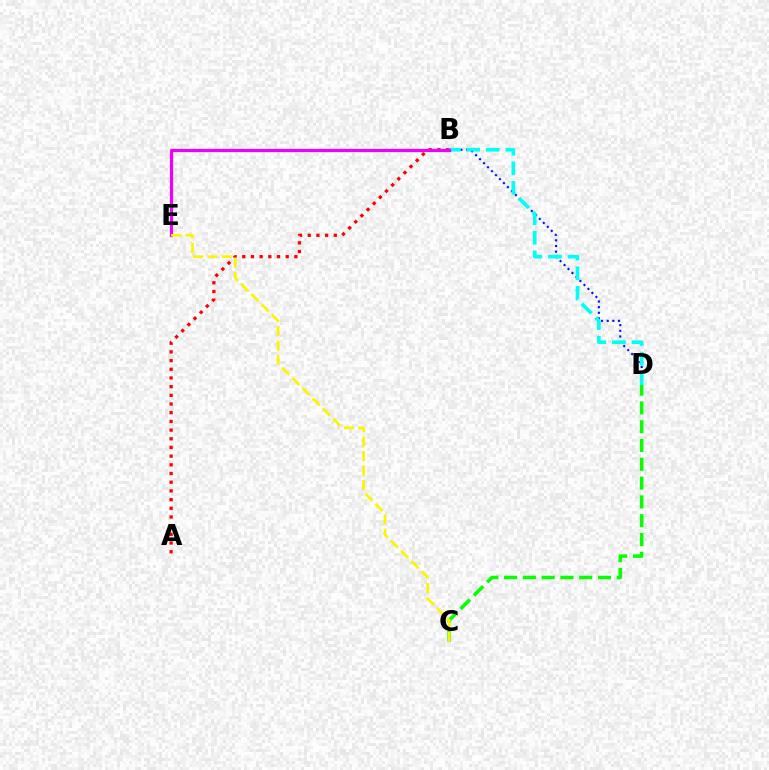{('A', 'B'): [{'color': '#ff0000', 'line_style': 'dotted', 'thickness': 2.36}], ('B', 'D'): [{'color': '#0010ff', 'line_style': 'dotted', 'thickness': 1.53}, {'color': '#00fff6', 'line_style': 'dashed', 'thickness': 2.66}], ('B', 'E'): [{'color': '#ee00ff', 'line_style': 'solid', 'thickness': 2.31}], ('C', 'D'): [{'color': '#08ff00', 'line_style': 'dashed', 'thickness': 2.55}], ('C', 'E'): [{'color': '#fcf500', 'line_style': 'dashed', 'thickness': 1.96}]}